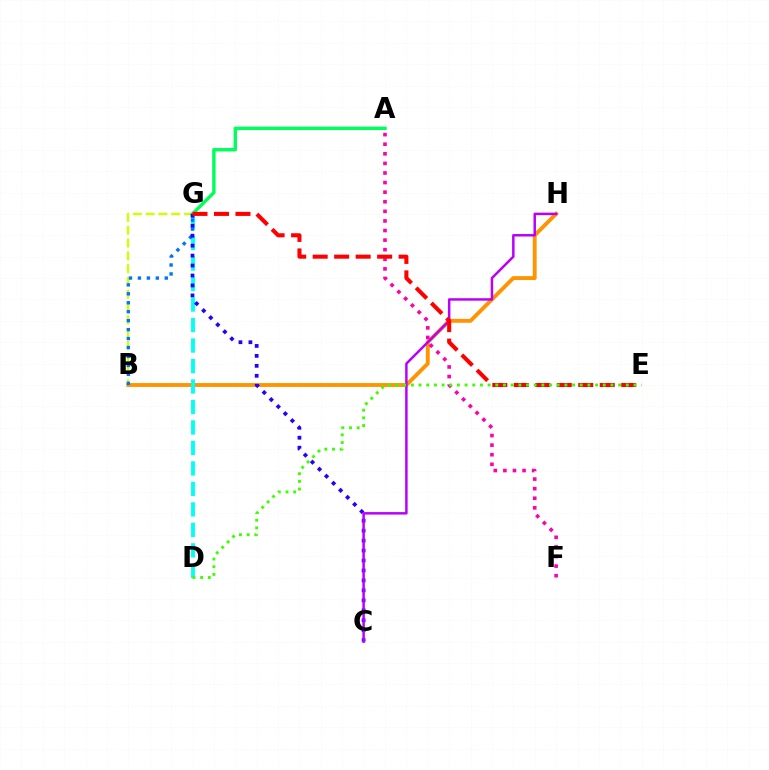{('B', 'H'): [{'color': '#ff9400', 'line_style': 'solid', 'thickness': 2.79}], ('D', 'G'): [{'color': '#00fff6', 'line_style': 'dashed', 'thickness': 2.78}], ('B', 'G'): [{'color': '#d1ff00', 'line_style': 'dashed', 'thickness': 1.74}, {'color': '#0074ff', 'line_style': 'dotted', 'thickness': 2.43}], ('A', 'G'): [{'color': '#00ff5c', 'line_style': 'solid', 'thickness': 2.45}], ('A', 'F'): [{'color': '#ff00ac', 'line_style': 'dotted', 'thickness': 2.61}], ('C', 'G'): [{'color': '#2500ff', 'line_style': 'dotted', 'thickness': 2.71}], ('C', 'H'): [{'color': '#b900ff', 'line_style': 'solid', 'thickness': 1.79}], ('E', 'G'): [{'color': '#ff0000', 'line_style': 'dashed', 'thickness': 2.92}], ('D', 'E'): [{'color': '#3dff00', 'line_style': 'dotted', 'thickness': 2.09}]}